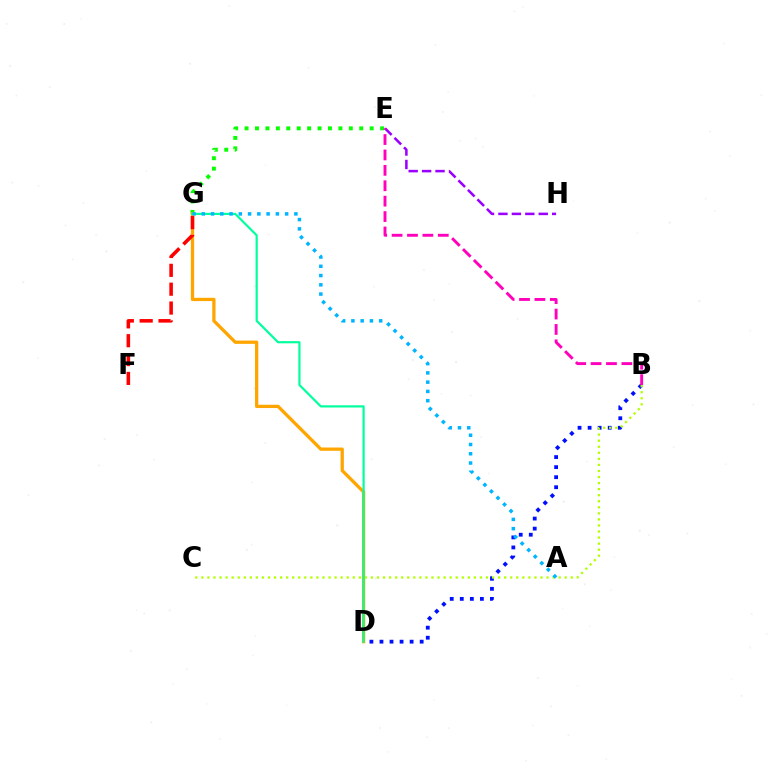{('B', 'D'): [{'color': '#0010ff', 'line_style': 'dotted', 'thickness': 2.73}], ('E', 'G'): [{'color': '#08ff00', 'line_style': 'dotted', 'thickness': 2.83}], ('D', 'G'): [{'color': '#ffa500', 'line_style': 'solid', 'thickness': 2.36}, {'color': '#00ff9d', 'line_style': 'solid', 'thickness': 1.57}], ('F', 'G'): [{'color': '#ff0000', 'line_style': 'dashed', 'thickness': 2.56}], ('B', 'C'): [{'color': '#b3ff00', 'line_style': 'dotted', 'thickness': 1.65}], ('E', 'H'): [{'color': '#9b00ff', 'line_style': 'dashed', 'thickness': 1.83}], ('B', 'E'): [{'color': '#ff00bd', 'line_style': 'dashed', 'thickness': 2.09}], ('A', 'G'): [{'color': '#00b5ff', 'line_style': 'dotted', 'thickness': 2.52}]}